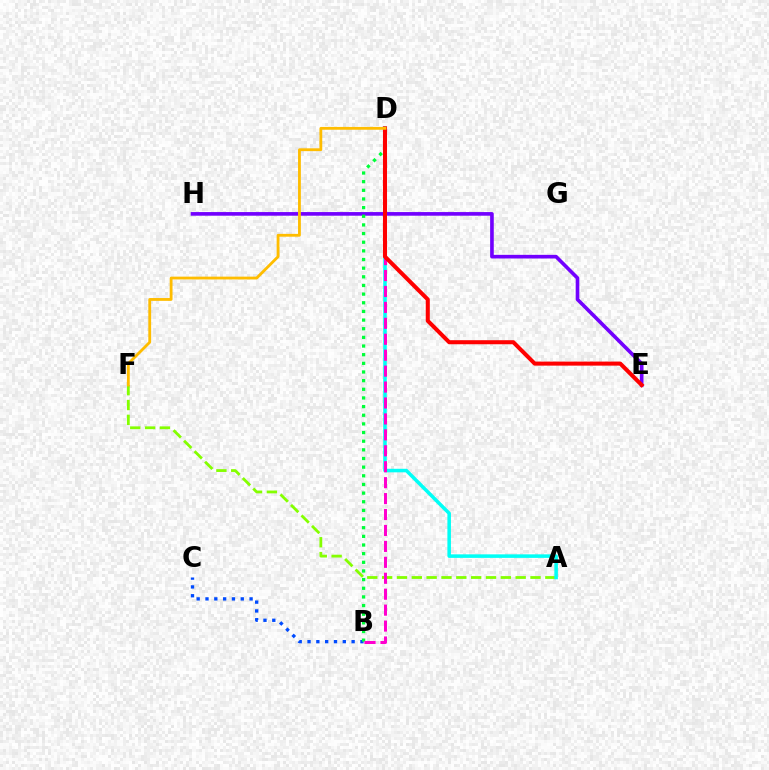{('B', 'C'): [{'color': '#004bff', 'line_style': 'dotted', 'thickness': 2.4}], ('E', 'H'): [{'color': '#7200ff', 'line_style': 'solid', 'thickness': 2.62}], ('A', 'F'): [{'color': '#84ff00', 'line_style': 'dashed', 'thickness': 2.02}], ('A', 'D'): [{'color': '#00fff6', 'line_style': 'solid', 'thickness': 2.55}], ('B', 'D'): [{'color': '#00ff39', 'line_style': 'dotted', 'thickness': 2.35}, {'color': '#ff00cf', 'line_style': 'dashed', 'thickness': 2.16}], ('D', 'E'): [{'color': '#ff0000', 'line_style': 'solid', 'thickness': 2.91}], ('D', 'F'): [{'color': '#ffbd00', 'line_style': 'solid', 'thickness': 2.03}]}